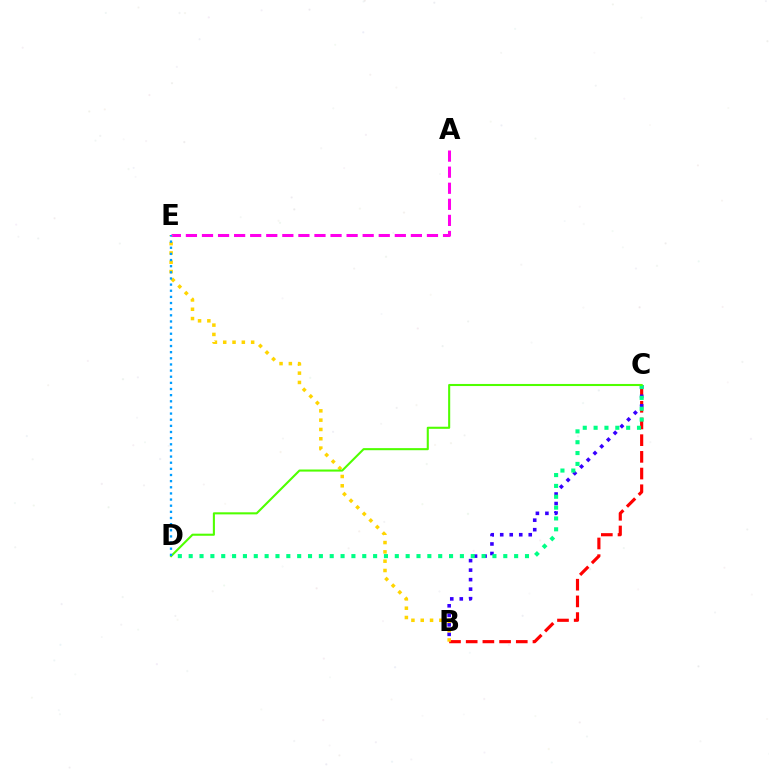{('B', 'C'): [{'color': '#ff0000', 'line_style': 'dashed', 'thickness': 2.27}, {'color': '#3700ff', 'line_style': 'dotted', 'thickness': 2.58}], ('A', 'E'): [{'color': '#ff00ed', 'line_style': 'dashed', 'thickness': 2.18}], ('C', 'D'): [{'color': '#00ff86', 'line_style': 'dotted', 'thickness': 2.95}, {'color': '#4fff00', 'line_style': 'solid', 'thickness': 1.5}], ('B', 'E'): [{'color': '#ffd500', 'line_style': 'dotted', 'thickness': 2.53}], ('D', 'E'): [{'color': '#009eff', 'line_style': 'dotted', 'thickness': 1.67}]}